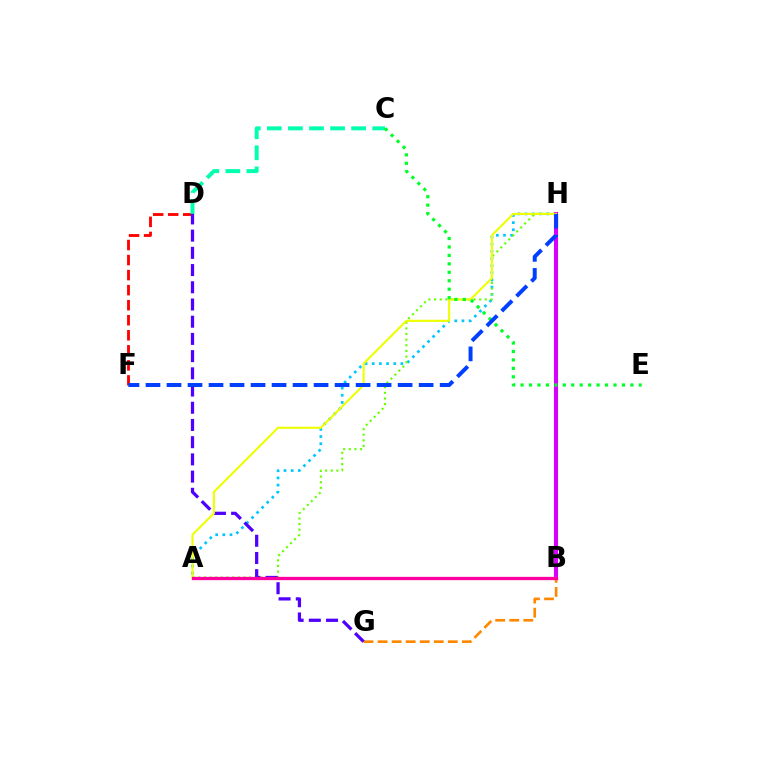{('B', 'G'): [{'color': '#ff8800', 'line_style': 'dashed', 'thickness': 1.91}], ('D', 'F'): [{'color': '#ff0000', 'line_style': 'dashed', 'thickness': 2.04}], ('A', 'H'): [{'color': '#00c7ff', 'line_style': 'dotted', 'thickness': 1.95}, {'color': '#66ff00', 'line_style': 'dotted', 'thickness': 1.53}, {'color': '#eeff00', 'line_style': 'solid', 'thickness': 1.51}], ('C', 'D'): [{'color': '#00ffaf', 'line_style': 'dashed', 'thickness': 2.86}], ('B', 'H'): [{'color': '#d600ff', 'line_style': 'solid', 'thickness': 2.94}], ('D', 'G'): [{'color': '#4f00ff', 'line_style': 'dashed', 'thickness': 2.34}], ('C', 'E'): [{'color': '#00ff27', 'line_style': 'dotted', 'thickness': 2.3}], ('A', 'B'): [{'color': '#ff00a0', 'line_style': 'solid', 'thickness': 2.36}], ('F', 'H'): [{'color': '#003fff', 'line_style': 'dashed', 'thickness': 2.85}]}